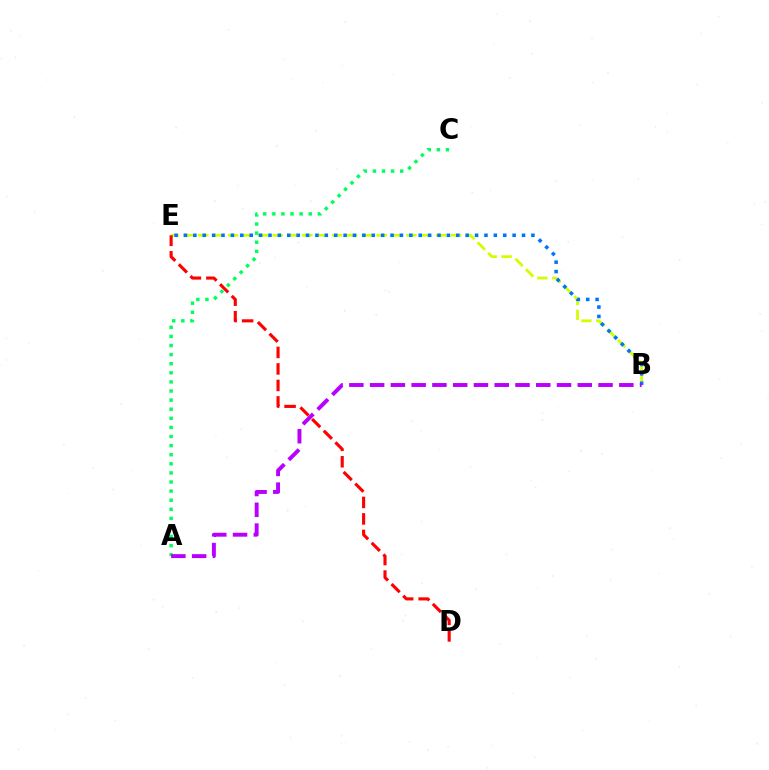{('B', 'E'): [{'color': '#d1ff00', 'line_style': 'dashed', 'thickness': 2.02}, {'color': '#0074ff', 'line_style': 'dotted', 'thickness': 2.55}], ('A', 'C'): [{'color': '#00ff5c', 'line_style': 'dotted', 'thickness': 2.47}], ('D', 'E'): [{'color': '#ff0000', 'line_style': 'dashed', 'thickness': 2.24}], ('A', 'B'): [{'color': '#b900ff', 'line_style': 'dashed', 'thickness': 2.82}]}